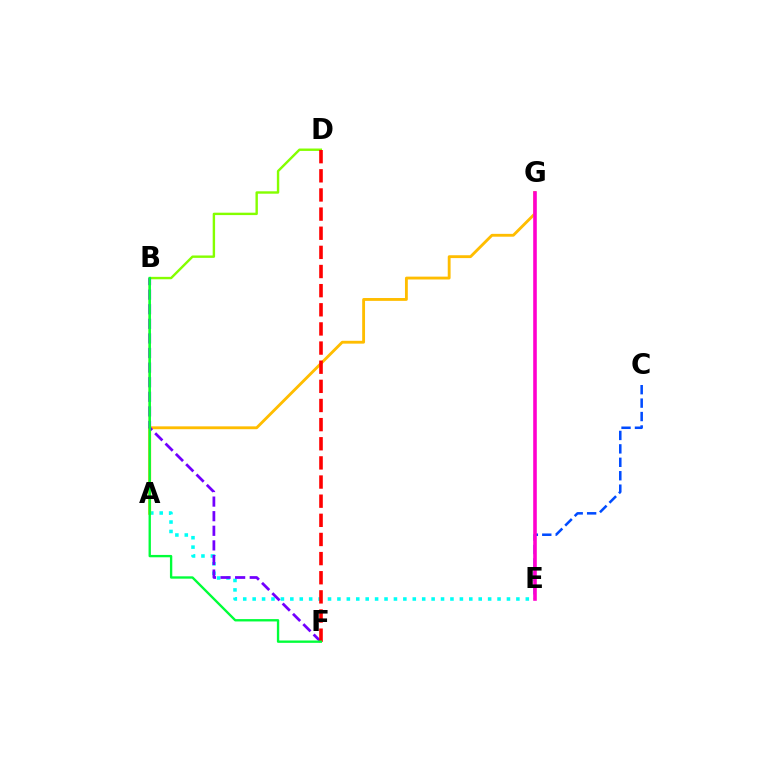{('A', 'E'): [{'color': '#00fff6', 'line_style': 'dotted', 'thickness': 2.56}], ('A', 'D'): [{'color': '#84ff00', 'line_style': 'solid', 'thickness': 1.73}], ('A', 'G'): [{'color': '#ffbd00', 'line_style': 'solid', 'thickness': 2.05}], ('B', 'F'): [{'color': '#7200ff', 'line_style': 'dashed', 'thickness': 1.98}, {'color': '#00ff39', 'line_style': 'solid', 'thickness': 1.69}], ('C', 'E'): [{'color': '#004bff', 'line_style': 'dashed', 'thickness': 1.82}], ('E', 'G'): [{'color': '#ff00cf', 'line_style': 'solid', 'thickness': 2.59}], ('D', 'F'): [{'color': '#ff0000', 'line_style': 'dashed', 'thickness': 2.6}]}